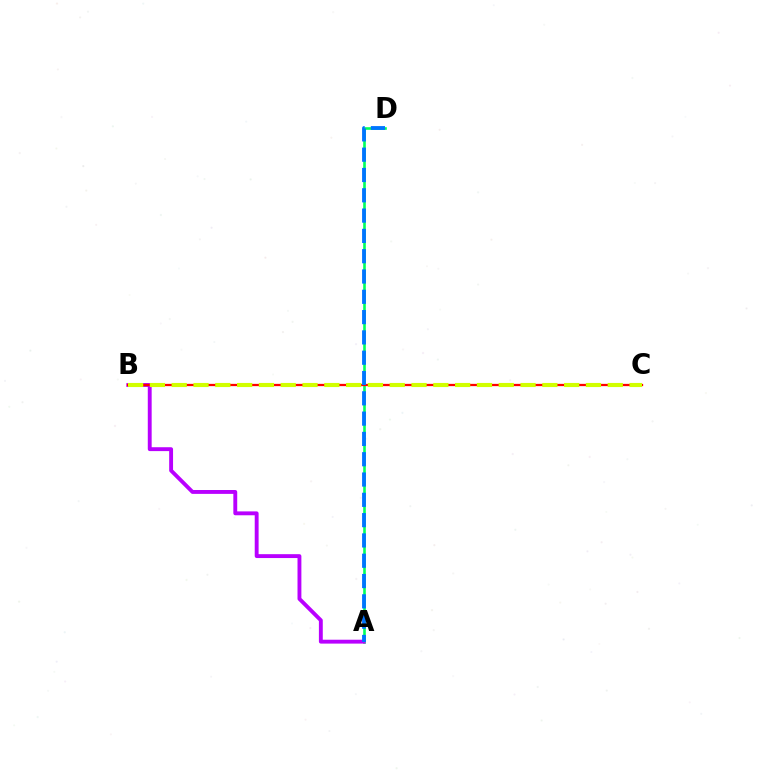{('A', 'D'): [{'color': '#00ff5c', 'line_style': 'solid', 'thickness': 1.89}, {'color': '#0074ff', 'line_style': 'dashed', 'thickness': 2.76}], ('A', 'B'): [{'color': '#b900ff', 'line_style': 'solid', 'thickness': 2.79}], ('B', 'C'): [{'color': '#ff0000', 'line_style': 'solid', 'thickness': 1.64}, {'color': '#d1ff00', 'line_style': 'dashed', 'thickness': 2.96}]}